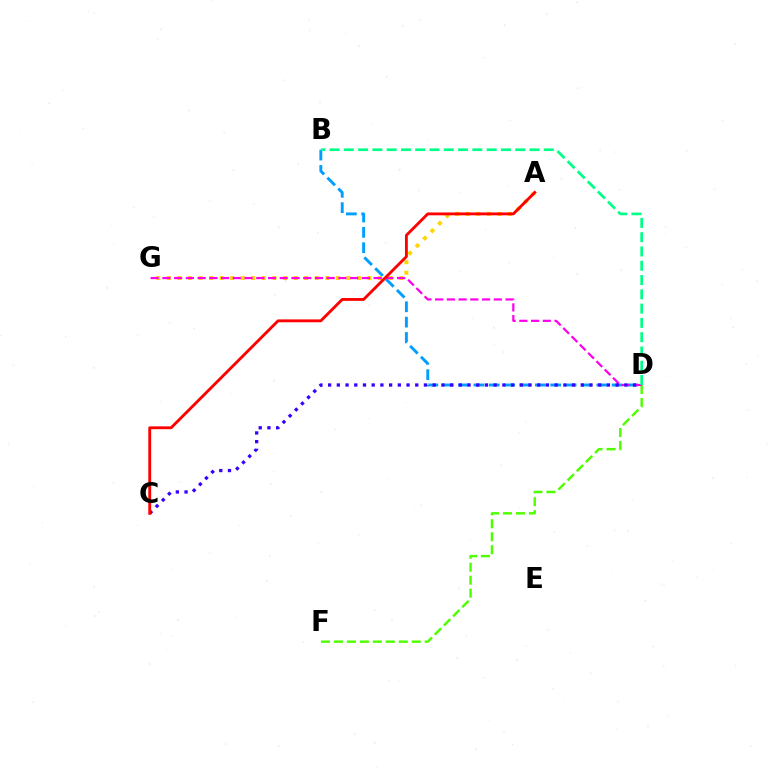{('B', 'D'): [{'color': '#009eff', 'line_style': 'dashed', 'thickness': 2.09}, {'color': '#00ff86', 'line_style': 'dashed', 'thickness': 1.94}], ('A', 'G'): [{'color': '#ffd500', 'line_style': 'dotted', 'thickness': 2.87}], ('D', 'F'): [{'color': '#4fff00', 'line_style': 'dashed', 'thickness': 1.76}], ('D', 'G'): [{'color': '#ff00ed', 'line_style': 'dashed', 'thickness': 1.59}], ('C', 'D'): [{'color': '#3700ff', 'line_style': 'dotted', 'thickness': 2.37}], ('A', 'C'): [{'color': '#ff0000', 'line_style': 'solid', 'thickness': 2.06}]}